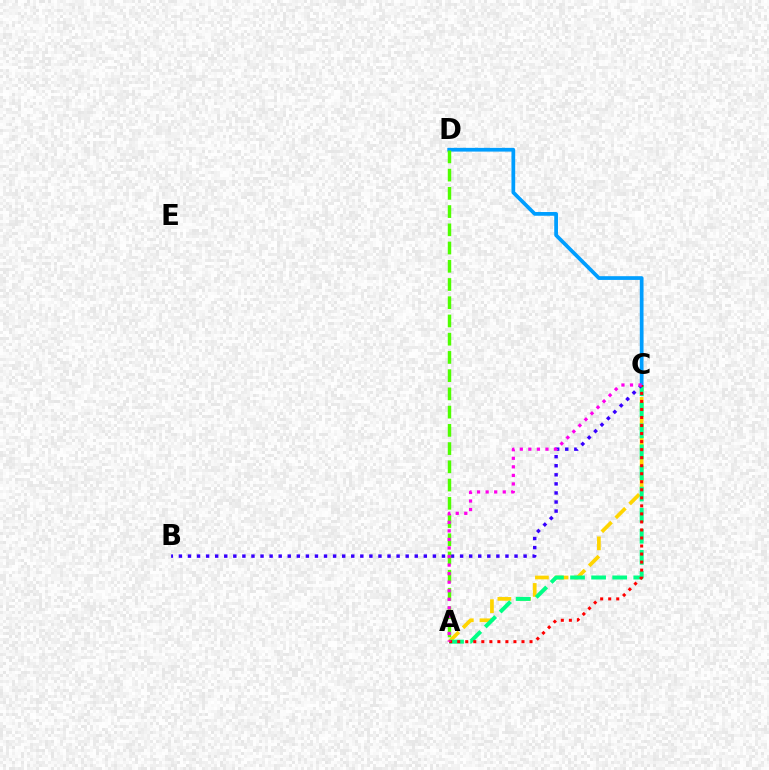{('A', 'C'): [{'color': '#ffd500', 'line_style': 'dashed', 'thickness': 2.67}, {'color': '#00ff86', 'line_style': 'dashed', 'thickness': 2.86}, {'color': '#ff0000', 'line_style': 'dotted', 'thickness': 2.18}, {'color': '#ff00ed', 'line_style': 'dotted', 'thickness': 2.32}], ('B', 'C'): [{'color': '#3700ff', 'line_style': 'dotted', 'thickness': 2.46}], ('C', 'D'): [{'color': '#009eff', 'line_style': 'solid', 'thickness': 2.69}], ('A', 'D'): [{'color': '#4fff00', 'line_style': 'dashed', 'thickness': 2.48}]}